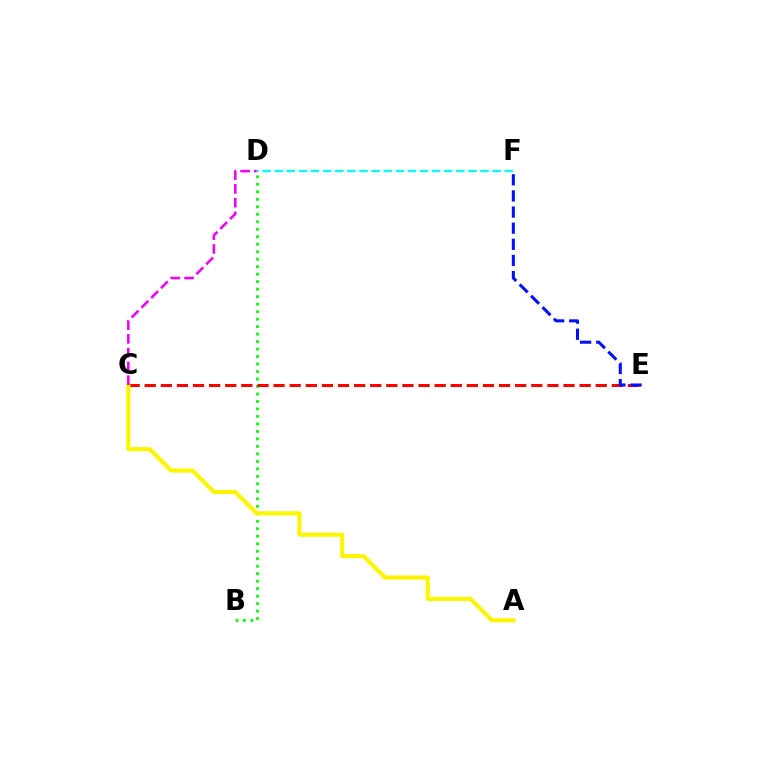{('B', 'D'): [{'color': '#08ff00', 'line_style': 'dotted', 'thickness': 2.03}], ('C', 'E'): [{'color': '#ff0000', 'line_style': 'dashed', 'thickness': 2.19}], ('D', 'F'): [{'color': '#00fff6', 'line_style': 'dashed', 'thickness': 1.64}], ('A', 'C'): [{'color': '#fcf500', 'line_style': 'solid', 'thickness': 2.97}], ('C', 'D'): [{'color': '#ee00ff', 'line_style': 'dashed', 'thickness': 1.87}], ('E', 'F'): [{'color': '#0010ff', 'line_style': 'dashed', 'thickness': 2.19}]}